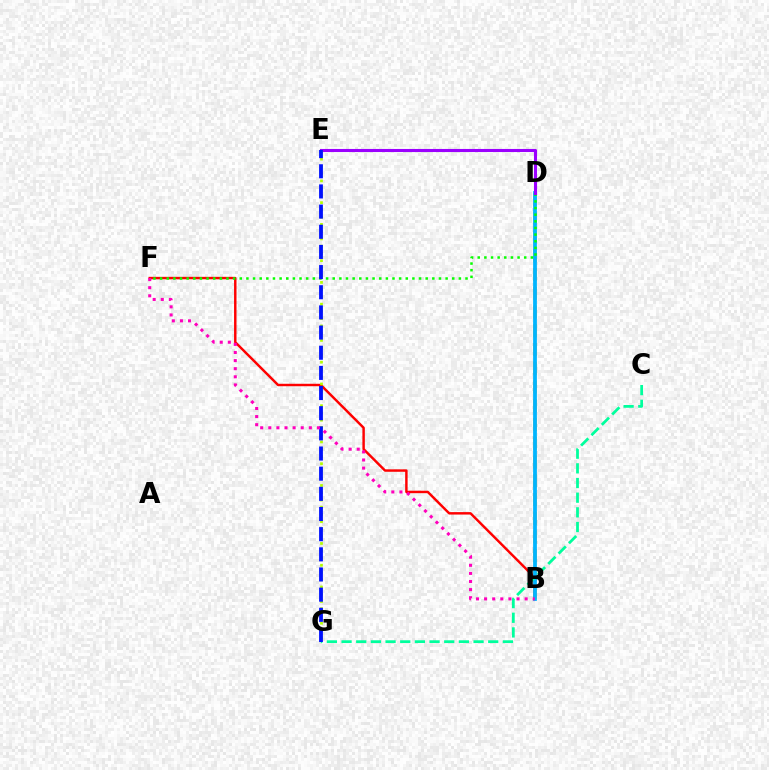{('B', 'D'): [{'color': '#ffa500', 'line_style': 'dashed', 'thickness': 2.55}, {'color': '#00b5ff', 'line_style': 'solid', 'thickness': 2.71}], ('B', 'F'): [{'color': '#ff0000', 'line_style': 'solid', 'thickness': 1.76}, {'color': '#ff00bd', 'line_style': 'dotted', 'thickness': 2.2}], ('C', 'G'): [{'color': '#00ff9d', 'line_style': 'dashed', 'thickness': 1.99}], ('D', 'F'): [{'color': '#08ff00', 'line_style': 'dotted', 'thickness': 1.8}], ('D', 'E'): [{'color': '#9b00ff', 'line_style': 'solid', 'thickness': 2.22}], ('E', 'G'): [{'color': '#b3ff00', 'line_style': 'dotted', 'thickness': 1.97}, {'color': '#0010ff', 'line_style': 'dashed', 'thickness': 2.74}]}